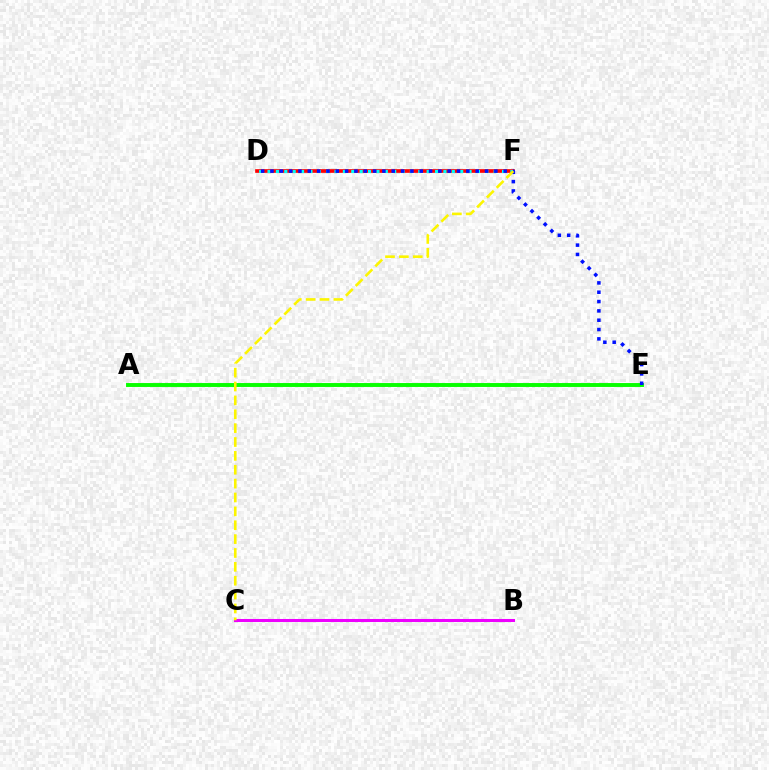{('D', 'F'): [{'color': '#ff0000', 'line_style': 'solid', 'thickness': 2.64}, {'color': '#00fff6', 'line_style': 'dotted', 'thickness': 2.28}], ('B', 'C'): [{'color': '#ee00ff', 'line_style': 'solid', 'thickness': 2.19}], ('A', 'E'): [{'color': '#08ff00', 'line_style': 'solid', 'thickness': 2.81}], ('D', 'E'): [{'color': '#0010ff', 'line_style': 'dotted', 'thickness': 2.53}], ('C', 'F'): [{'color': '#fcf500', 'line_style': 'dashed', 'thickness': 1.88}]}